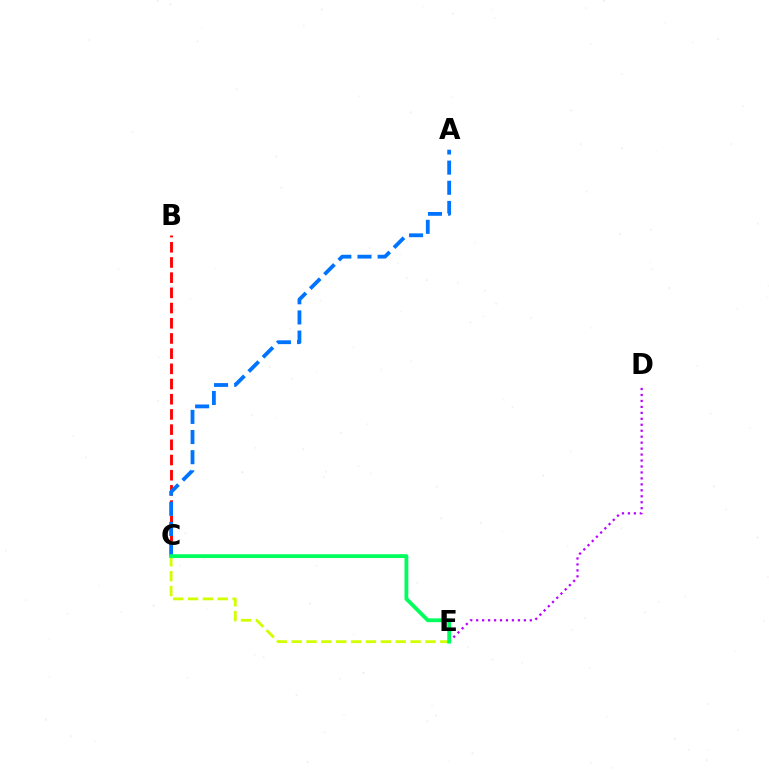{('C', 'E'): [{'color': '#d1ff00', 'line_style': 'dashed', 'thickness': 2.02}, {'color': '#00ff5c', 'line_style': 'solid', 'thickness': 2.74}], ('B', 'C'): [{'color': '#ff0000', 'line_style': 'dashed', 'thickness': 2.06}], ('A', 'C'): [{'color': '#0074ff', 'line_style': 'dashed', 'thickness': 2.74}], ('D', 'E'): [{'color': '#b900ff', 'line_style': 'dotted', 'thickness': 1.62}]}